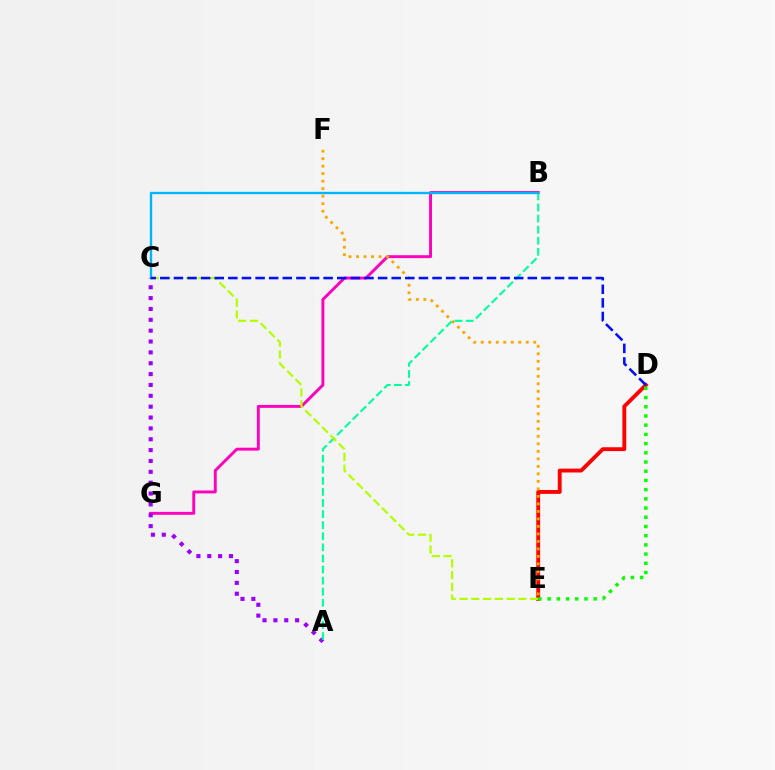{('D', 'E'): [{'color': '#ff0000', 'line_style': 'solid', 'thickness': 2.77}, {'color': '#08ff00', 'line_style': 'dotted', 'thickness': 2.5}], ('B', 'G'): [{'color': '#ff00bd', 'line_style': 'solid', 'thickness': 2.1}], ('E', 'F'): [{'color': '#ffa500', 'line_style': 'dotted', 'thickness': 2.04}], ('A', 'C'): [{'color': '#9b00ff', 'line_style': 'dotted', 'thickness': 2.95}], ('A', 'B'): [{'color': '#00ff9d', 'line_style': 'dashed', 'thickness': 1.51}], ('C', 'E'): [{'color': '#b3ff00', 'line_style': 'dashed', 'thickness': 1.6}], ('B', 'C'): [{'color': '#00b5ff', 'line_style': 'solid', 'thickness': 1.69}], ('C', 'D'): [{'color': '#0010ff', 'line_style': 'dashed', 'thickness': 1.85}]}